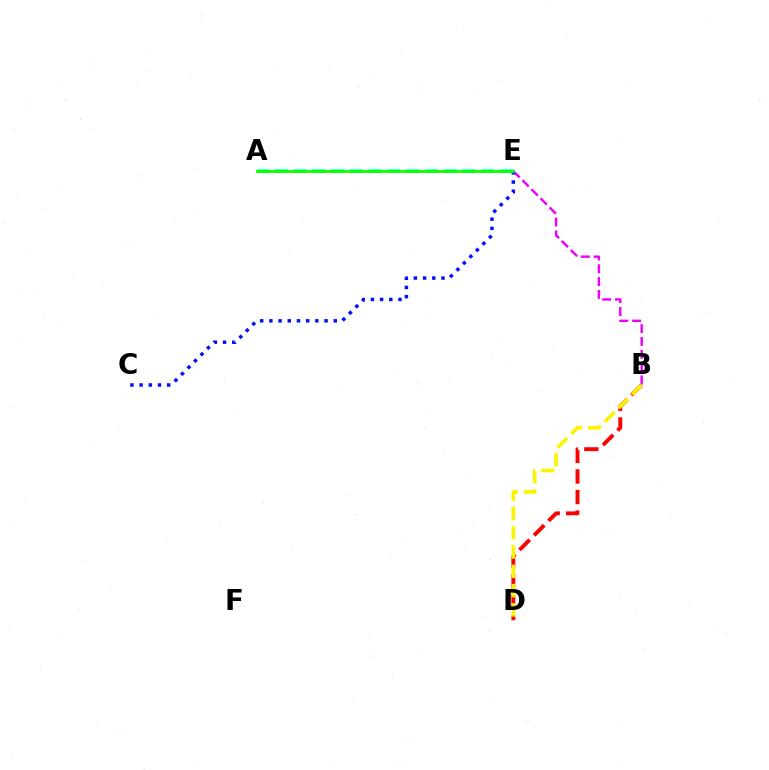{('B', 'D'): [{'color': '#ff0000', 'line_style': 'dashed', 'thickness': 2.79}, {'color': '#fcf500', 'line_style': 'dashed', 'thickness': 2.62}], ('B', 'E'): [{'color': '#ee00ff', 'line_style': 'dashed', 'thickness': 1.74}], ('C', 'E'): [{'color': '#0010ff', 'line_style': 'dotted', 'thickness': 2.5}], ('A', 'E'): [{'color': '#00fff6', 'line_style': 'dashed', 'thickness': 2.55}, {'color': '#08ff00', 'line_style': 'solid', 'thickness': 1.99}]}